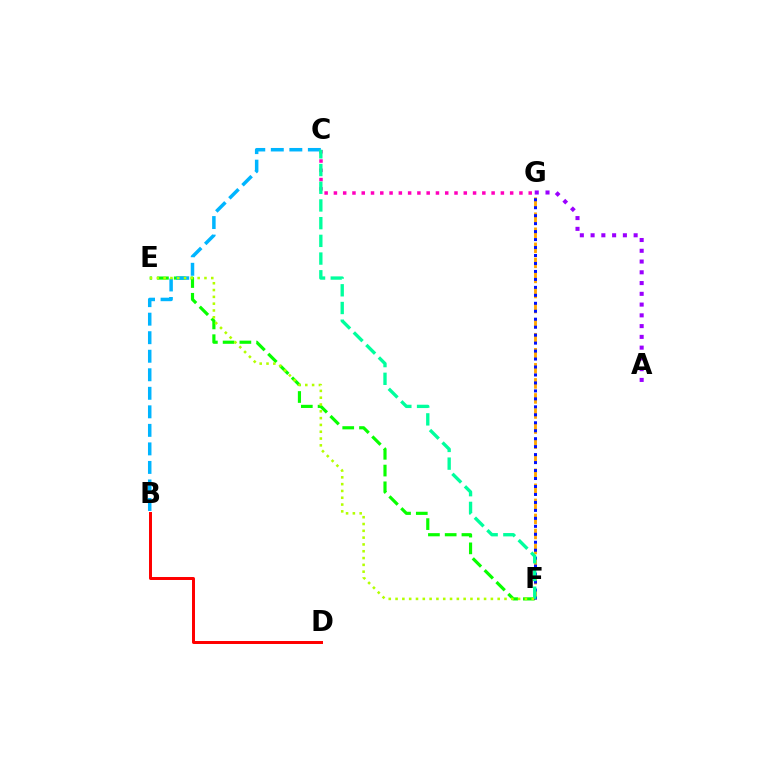{('E', 'F'): [{'color': '#08ff00', 'line_style': 'dashed', 'thickness': 2.28}, {'color': '#b3ff00', 'line_style': 'dotted', 'thickness': 1.85}], ('C', 'G'): [{'color': '#ff00bd', 'line_style': 'dotted', 'thickness': 2.52}], ('B', 'C'): [{'color': '#00b5ff', 'line_style': 'dashed', 'thickness': 2.52}], ('F', 'G'): [{'color': '#ffa500', 'line_style': 'dashed', 'thickness': 2.05}, {'color': '#0010ff', 'line_style': 'dotted', 'thickness': 2.16}], ('A', 'G'): [{'color': '#9b00ff', 'line_style': 'dotted', 'thickness': 2.92}], ('C', 'F'): [{'color': '#00ff9d', 'line_style': 'dashed', 'thickness': 2.41}], ('B', 'D'): [{'color': '#ff0000', 'line_style': 'solid', 'thickness': 2.14}]}